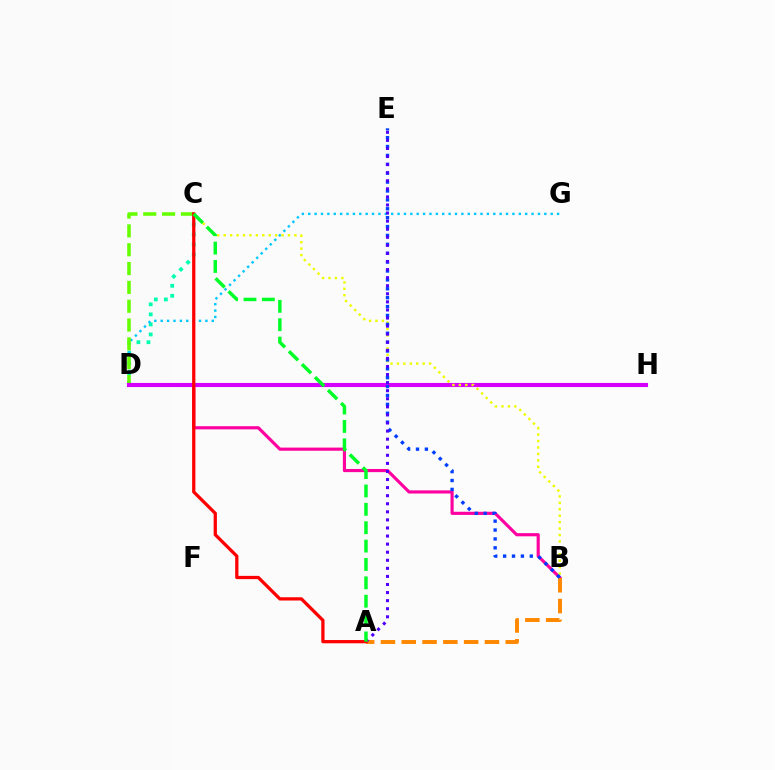{('C', 'D'): [{'color': '#00ffaf', 'line_style': 'dotted', 'thickness': 2.72}, {'color': '#66ff00', 'line_style': 'dashed', 'thickness': 2.56}], ('B', 'D'): [{'color': '#ff00a0', 'line_style': 'solid', 'thickness': 2.27}], ('A', 'B'): [{'color': '#ff8800', 'line_style': 'dashed', 'thickness': 2.83}], ('D', 'G'): [{'color': '#00c7ff', 'line_style': 'dotted', 'thickness': 1.73}], ('D', 'H'): [{'color': '#d600ff', 'line_style': 'solid', 'thickness': 2.96}], ('B', 'C'): [{'color': '#eeff00', 'line_style': 'dotted', 'thickness': 1.75}], ('B', 'E'): [{'color': '#003fff', 'line_style': 'dotted', 'thickness': 2.42}], ('A', 'E'): [{'color': '#4f00ff', 'line_style': 'dotted', 'thickness': 2.19}], ('A', 'C'): [{'color': '#ff0000', 'line_style': 'solid', 'thickness': 2.34}, {'color': '#00ff27', 'line_style': 'dashed', 'thickness': 2.5}]}